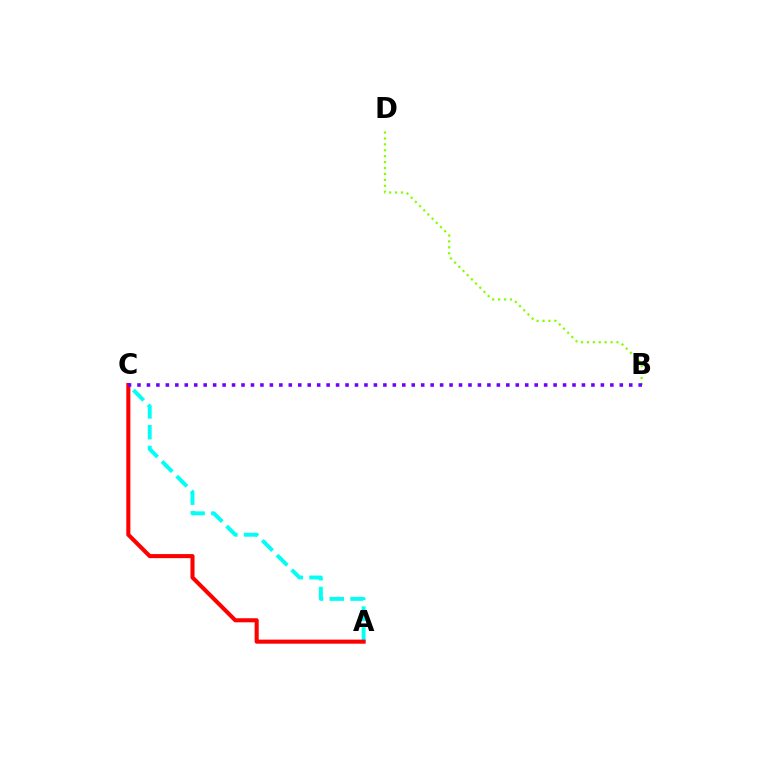{('B', 'D'): [{'color': '#84ff00', 'line_style': 'dotted', 'thickness': 1.61}], ('A', 'C'): [{'color': '#00fff6', 'line_style': 'dashed', 'thickness': 2.82}, {'color': '#ff0000', 'line_style': 'solid', 'thickness': 2.93}], ('B', 'C'): [{'color': '#7200ff', 'line_style': 'dotted', 'thickness': 2.57}]}